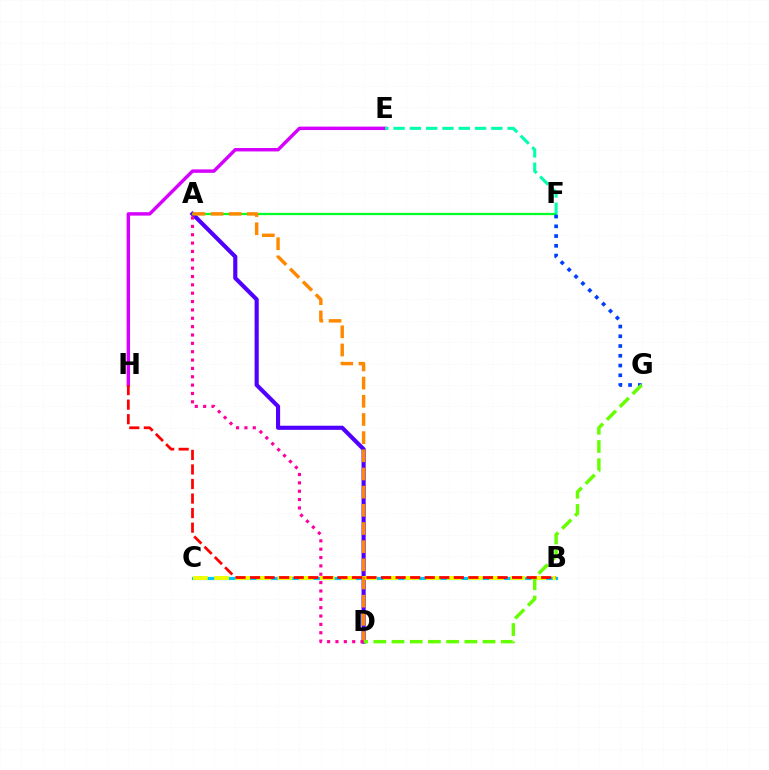{('A', 'D'): [{'color': '#4f00ff', 'line_style': 'solid', 'thickness': 2.97}, {'color': '#ff8800', 'line_style': 'dashed', 'thickness': 2.47}, {'color': '#ff00a0', 'line_style': 'dotted', 'thickness': 2.27}], ('B', 'C'): [{'color': '#00c7ff', 'line_style': 'solid', 'thickness': 2.29}, {'color': '#eeff00', 'line_style': 'dashed', 'thickness': 2.87}], ('A', 'F'): [{'color': '#00ff27', 'line_style': 'solid', 'thickness': 1.62}], ('E', 'H'): [{'color': '#d600ff', 'line_style': 'solid', 'thickness': 2.47}], ('F', 'G'): [{'color': '#003fff', 'line_style': 'dotted', 'thickness': 2.65}], ('E', 'F'): [{'color': '#00ffaf', 'line_style': 'dashed', 'thickness': 2.21}], ('D', 'G'): [{'color': '#66ff00', 'line_style': 'dashed', 'thickness': 2.47}], ('B', 'H'): [{'color': '#ff0000', 'line_style': 'dashed', 'thickness': 1.98}]}